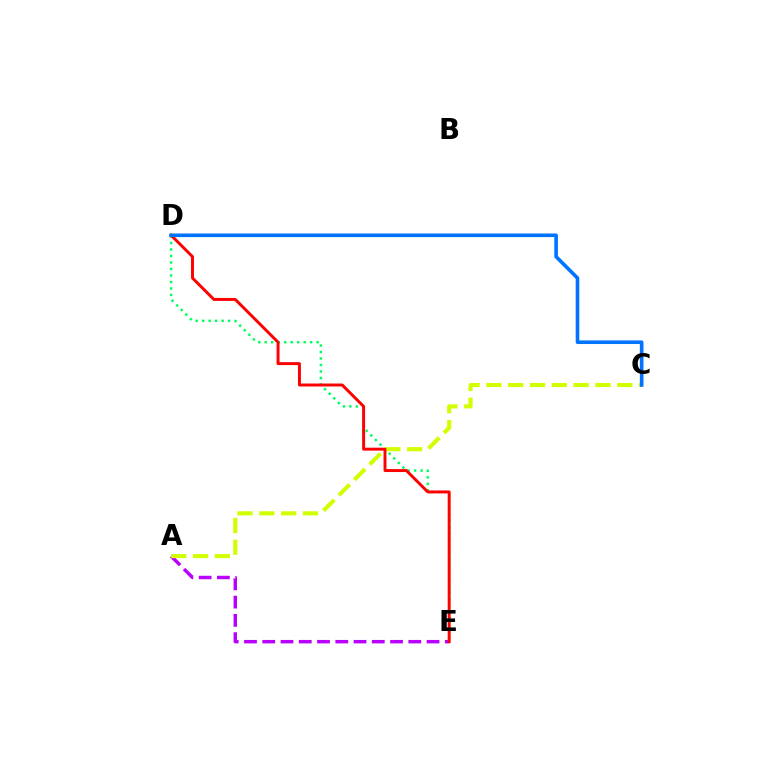{('D', 'E'): [{'color': '#00ff5c', 'line_style': 'dotted', 'thickness': 1.76}, {'color': '#ff0000', 'line_style': 'solid', 'thickness': 2.12}], ('A', 'E'): [{'color': '#b900ff', 'line_style': 'dashed', 'thickness': 2.48}], ('A', 'C'): [{'color': '#d1ff00', 'line_style': 'dashed', 'thickness': 2.96}], ('C', 'D'): [{'color': '#0074ff', 'line_style': 'solid', 'thickness': 2.6}]}